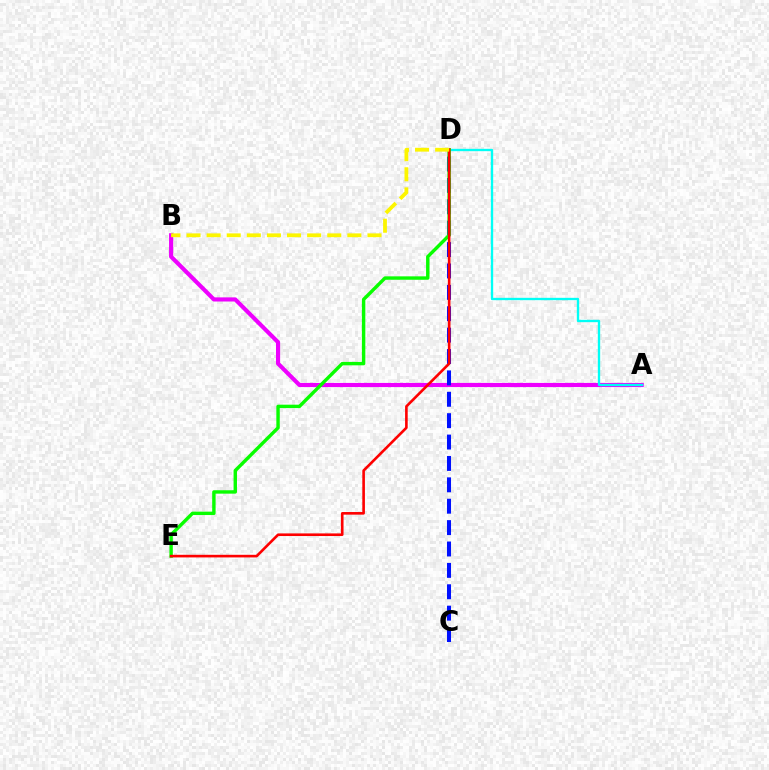{('A', 'B'): [{'color': '#ee00ff', 'line_style': 'solid', 'thickness': 2.97}], ('C', 'D'): [{'color': '#0010ff', 'line_style': 'dashed', 'thickness': 2.91}], ('A', 'D'): [{'color': '#00fff6', 'line_style': 'solid', 'thickness': 1.69}], ('D', 'E'): [{'color': '#08ff00', 'line_style': 'solid', 'thickness': 2.46}, {'color': '#ff0000', 'line_style': 'solid', 'thickness': 1.89}], ('B', 'D'): [{'color': '#fcf500', 'line_style': 'dashed', 'thickness': 2.73}]}